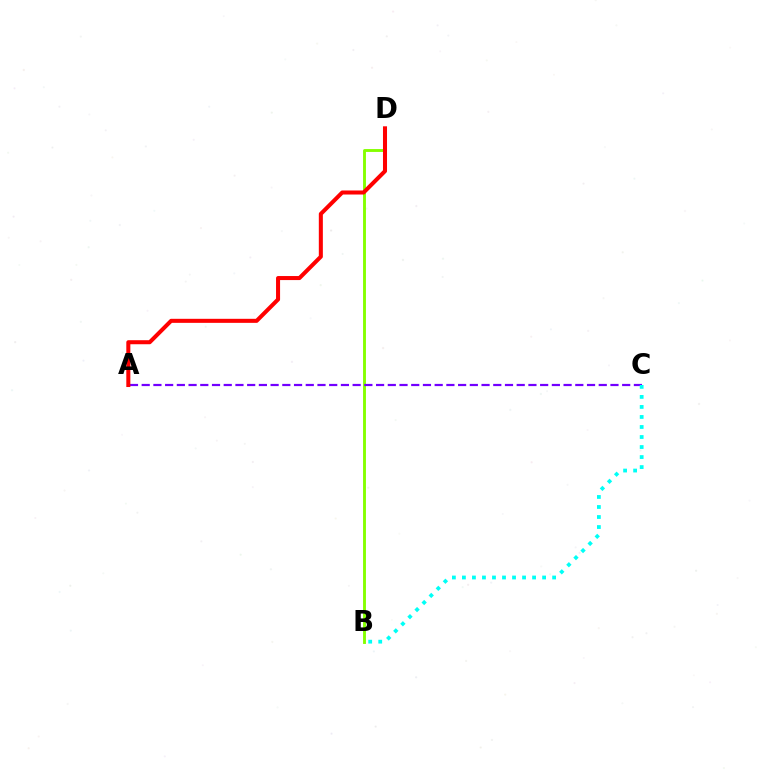{('B', 'D'): [{'color': '#84ff00', 'line_style': 'solid', 'thickness': 2.07}], ('A', 'C'): [{'color': '#7200ff', 'line_style': 'dashed', 'thickness': 1.59}], ('B', 'C'): [{'color': '#00fff6', 'line_style': 'dotted', 'thickness': 2.72}], ('A', 'D'): [{'color': '#ff0000', 'line_style': 'solid', 'thickness': 2.91}]}